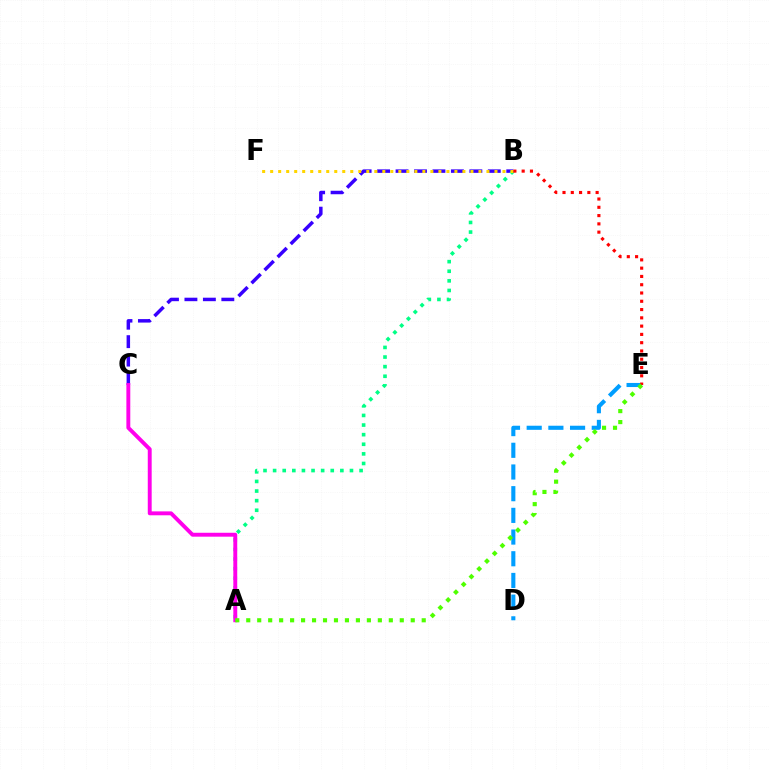{('D', 'E'): [{'color': '#009eff', 'line_style': 'dashed', 'thickness': 2.95}], ('B', 'C'): [{'color': '#3700ff', 'line_style': 'dashed', 'thickness': 2.51}], ('A', 'B'): [{'color': '#00ff86', 'line_style': 'dotted', 'thickness': 2.61}], ('B', 'F'): [{'color': '#ffd500', 'line_style': 'dotted', 'thickness': 2.18}], ('B', 'E'): [{'color': '#ff0000', 'line_style': 'dotted', 'thickness': 2.25}], ('A', 'C'): [{'color': '#ff00ed', 'line_style': 'solid', 'thickness': 2.81}], ('A', 'E'): [{'color': '#4fff00', 'line_style': 'dotted', 'thickness': 2.98}]}